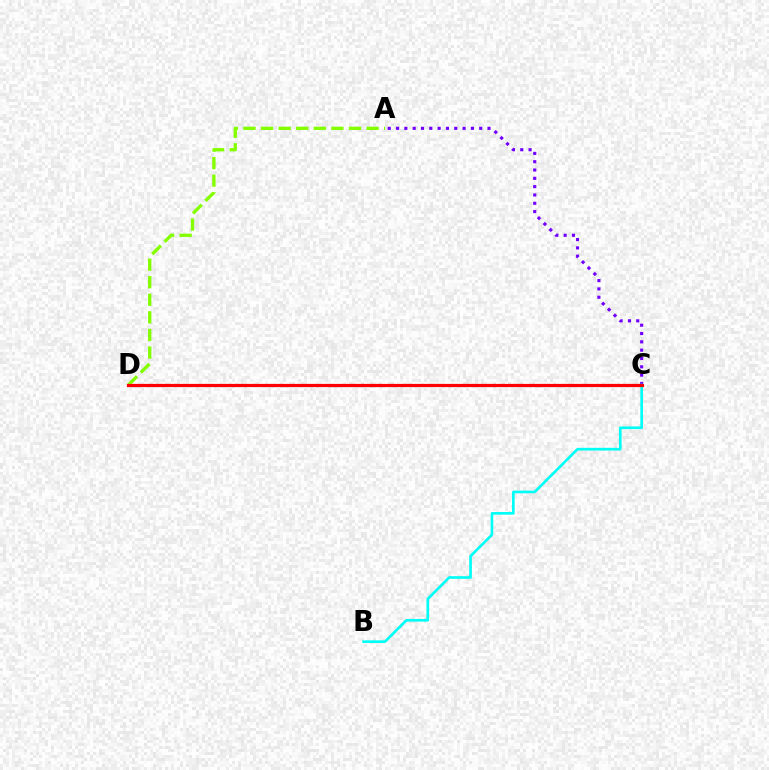{('A', 'D'): [{'color': '#84ff00', 'line_style': 'dashed', 'thickness': 2.39}], ('A', 'C'): [{'color': '#7200ff', 'line_style': 'dotted', 'thickness': 2.26}], ('B', 'C'): [{'color': '#00fff6', 'line_style': 'solid', 'thickness': 1.92}], ('C', 'D'): [{'color': '#ff0000', 'line_style': 'solid', 'thickness': 2.32}]}